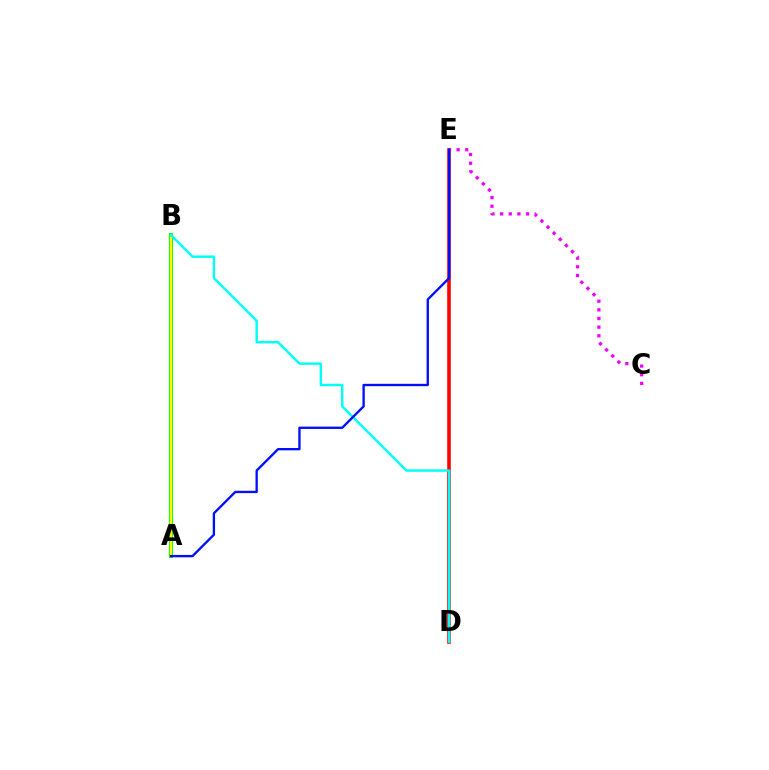{('D', 'E'): [{'color': '#ff0000', 'line_style': 'solid', 'thickness': 2.59}], ('C', 'E'): [{'color': '#ee00ff', 'line_style': 'dotted', 'thickness': 2.35}], ('A', 'B'): [{'color': '#08ff00', 'line_style': 'solid', 'thickness': 2.93}, {'color': '#fcf500', 'line_style': 'solid', 'thickness': 1.59}], ('B', 'D'): [{'color': '#00fff6', 'line_style': 'solid', 'thickness': 1.75}], ('A', 'E'): [{'color': '#0010ff', 'line_style': 'solid', 'thickness': 1.69}]}